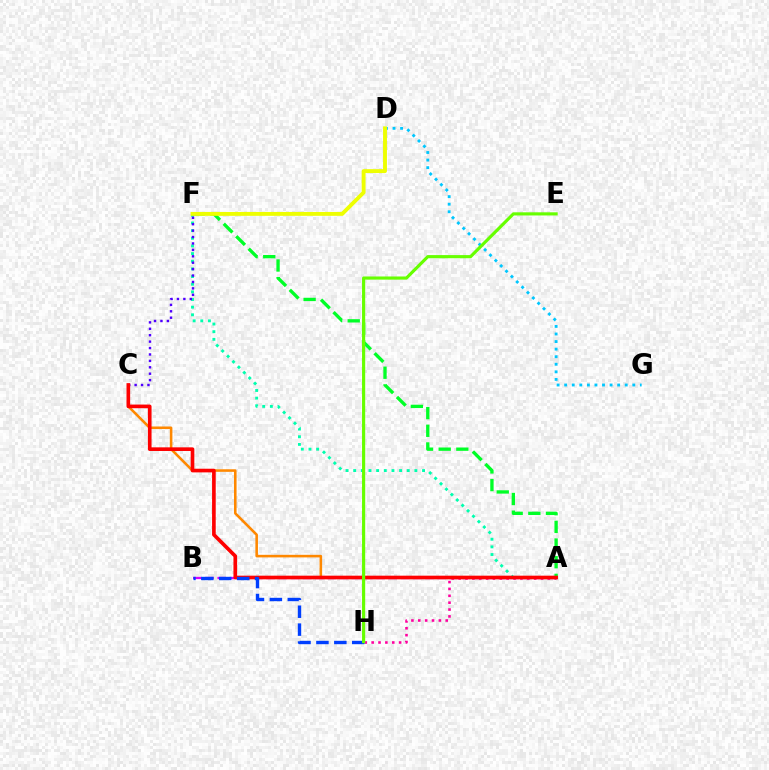{('A', 'F'): [{'color': '#00ff27', 'line_style': 'dashed', 'thickness': 2.4}, {'color': '#00ffaf', 'line_style': 'dotted', 'thickness': 2.08}], ('D', 'G'): [{'color': '#00c7ff', 'line_style': 'dotted', 'thickness': 2.06}], ('A', 'C'): [{'color': '#ff8800', 'line_style': 'solid', 'thickness': 1.85}, {'color': '#ff0000', 'line_style': 'solid', 'thickness': 2.63}], ('C', 'F'): [{'color': '#4f00ff', 'line_style': 'dotted', 'thickness': 1.74}], ('D', 'F'): [{'color': '#eeff00', 'line_style': 'solid', 'thickness': 2.8}], ('A', 'B'): [{'color': '#d600ff', 'line_style': 'dashed', 'thickness': 1.66}], ('A', 'H'): [{'color': '#ff00a0', 'line_style': 'dotted', 'thickness': 1.86}], ('B', 'H'): [{'color': '#003fff', 'line_style': 'dashed', 'thickness': 2.43}], ('E', 'H'): [{'color': '#66ff00', 'line_style': 'solid', 'thickness': 2.27}]}